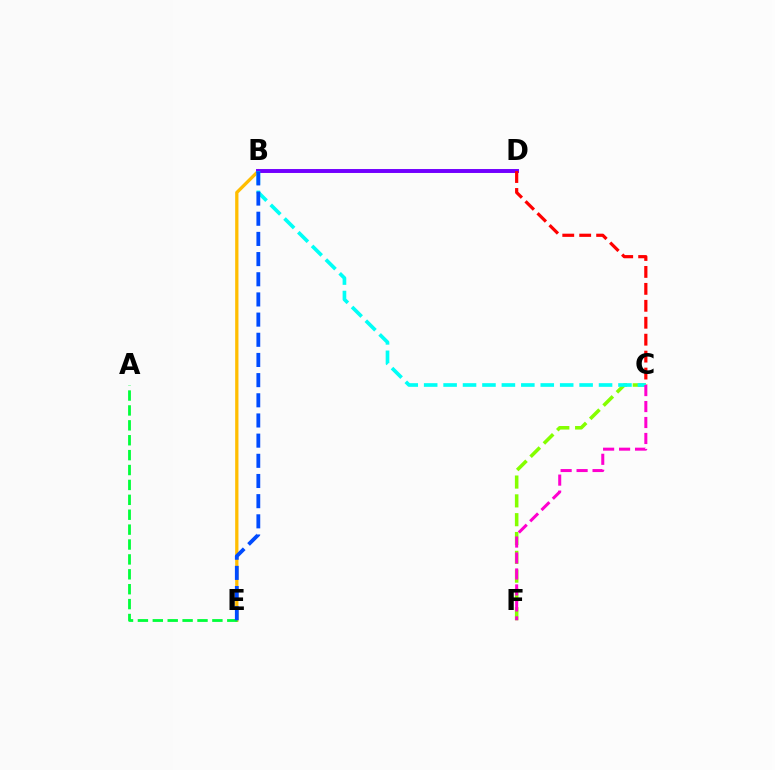{('B', 'E'): [{'color': '#ffbd00', 'line_style': 'solid', 'thickness': 2.36}, {'color': '#004bff', 'line_style': 'dashed', 'thickness': 2.74}], ('B', 'D'): [{'color': '#7200ff', 'line_style': 'solid', 'thickness': 2.83}], ('A', 'E'): [{'color': '#00ff39', 'line_style': 'dashed', 'thickness': 2.02}], ('C', 'D'): [{'color': '#ff0000', 'line_style': 'dashed', 'thickness': 2.3}], ('C', 'F'): [{'color': '#84ff00', 'line_style': 'dashed', 'thickness': 2.56}, {'color': '#ff00cf', 'line_style': 'dashed', 'thickness': 2.17}], ('B', 'C'): [{'color': '#00fff6', 'line_style': 'dashed', 'thickness': 2.64}]}